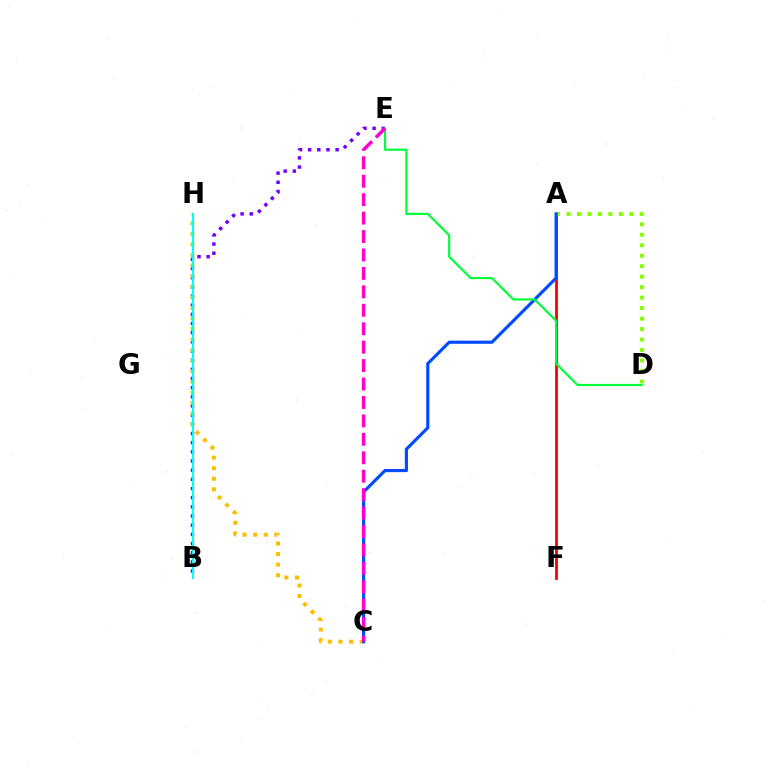{('B', 'E'): [{'color': '#7200ff', 'line_style': 'dotted', 'thickness': 2.49}], ('C', 'H'): [{'color': '#ffbd00', 'line_style': 'dotted', 'thickness': 2.87}], ('A', 'F'): [{'color': '#ff0000', 'line_style': 'solid', 'thickness': 2.01}], ('B', 'H'): [{'color': '#00fff6', 'line_style': 'solid', 'thickness': 1.51}], ('A', 'D'): [{'color': '#84ff00', 'line_style': 'dotted', 'thickness': 2.85}], ('A', 'C'): [{'color': '#004bff', 'line_style': 'solid', 'thickness': 2.27}], ('D', 'E'): [{'color': '#00ff39', 'line_style': 'solid', 'thickness': 1.57}], ('C', 'E'): [{'color': '#ff00cf', 'line_style': 'dashed', 'thickness': 2.5}]}